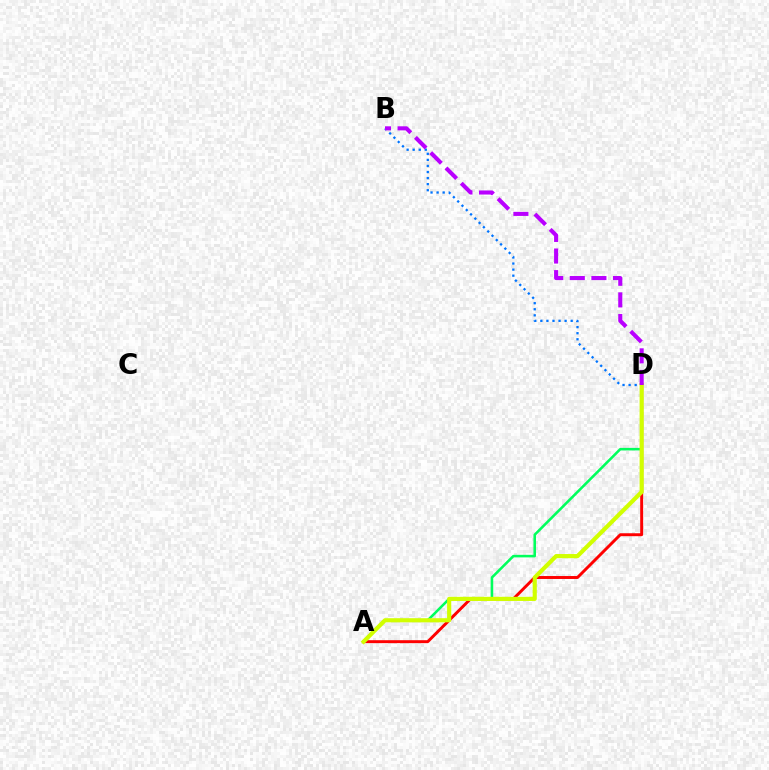{('A', 'D'): [{'color': '#00ff5c', 'line_style': 'solid', 'thickness': 1.84}, {'color': '#ff0000', 'line_style': 'solid', 'thickness': 2.11}, {'color': '#d1ff00', 'line_style': 'solid', 'thickness': 2.99}], ('B', 'D'): [{'color': '#0074ff', 'line_style': 'dotted', 'thickness': 1.65}, {'color': '#b900ff', 'line_style': 'dashed', 'thickness': 2.94}]}